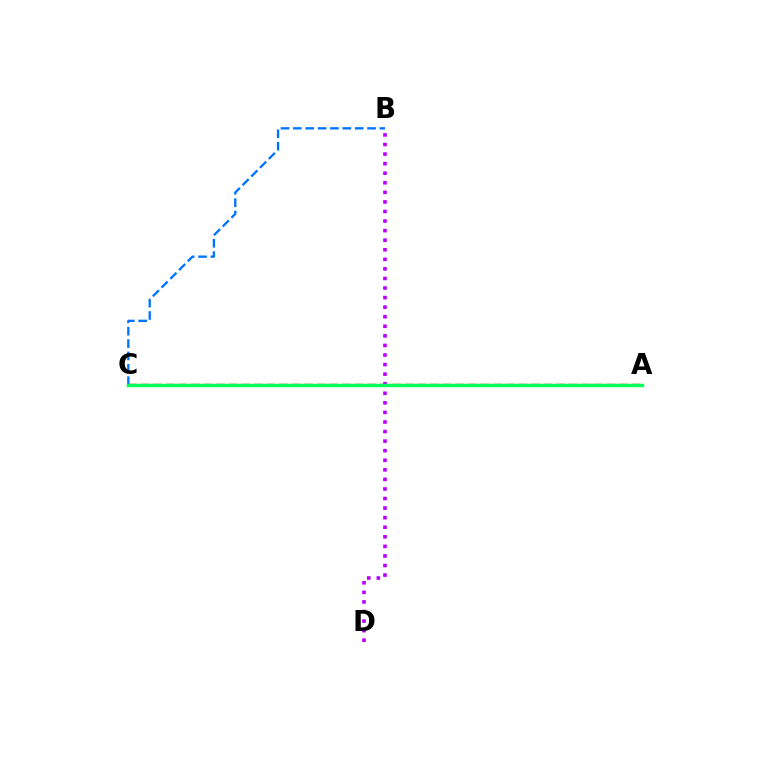{('A', 'C'): [{'color': '#d1ff00', 'line_style': 'solid', 'thickness': 1.54}, {'color': '#ff0000', 'line_style': 'dashed', 'thickness': 1.71}, {'color': '#00ff5c', 'line_style': 'solid', 'thickness': 2.48}], ('B', 'D'): [{'color': '#b900ff', 'line_style': 'dotted', 'thickness': 2.6}], ('B', 'C'): [{'color': '#0074ff', 'line_style': 'dashed', 'thickness': 1.68}]}